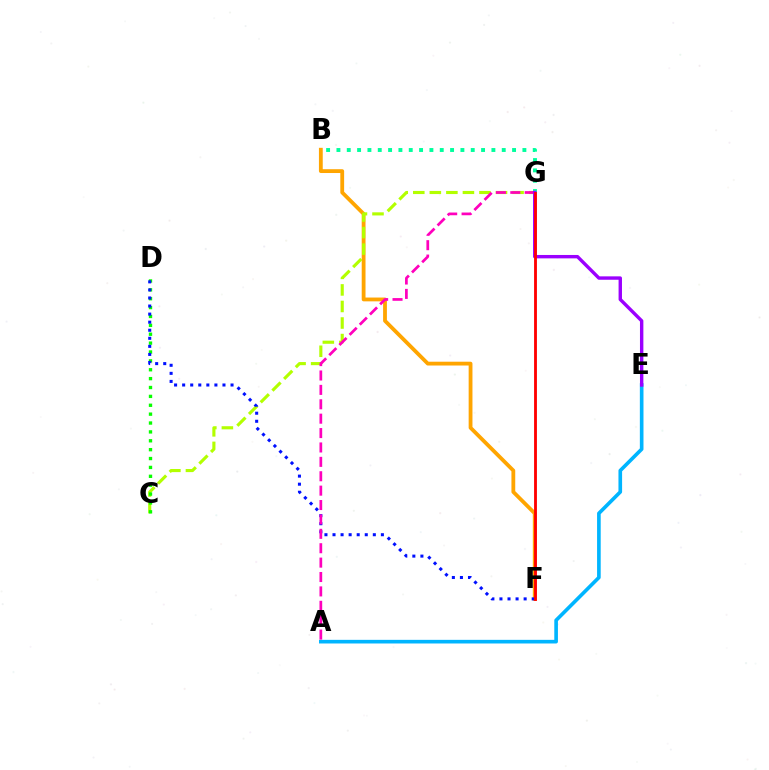{('B', 'F'): [{'color': '#ffa500', 'line_style': 'solid', 'thickness': 2.74}], ('C', 'G'): [{'color': '#b3ff00', 'line_style': 'dashed', 'thickness': 2.25}], ('B', 'G'): [{'color': '#00ff9d', 'line_style': 'dotted', 'thickness': 2.81}], ('A', 'E'): [{'color': '#00b5ff', 'line_style': 'solid', 'thickness': 2.62}], ('C', 'D'): [{'color': '#08ff00', 'line_style': 'dotted', 'thickness': 2.41}], ('D', 'F'): [{'color': '#0010ff', 'line_style': 'dotted', 'thickness': 2.19}], ('A', 'G'): [{'color': '#ff00bd', 'line_style': 'dashed', 'thickness': 1.96}], ('E', 'G'): [{'color': '#9b00ff', 'line_style': 'solid', 'thickness': 2.45}], ('F', 'G'): [{'color': '#ff0000', 'line_style': 'solid', 'thickness': 2.05}]}